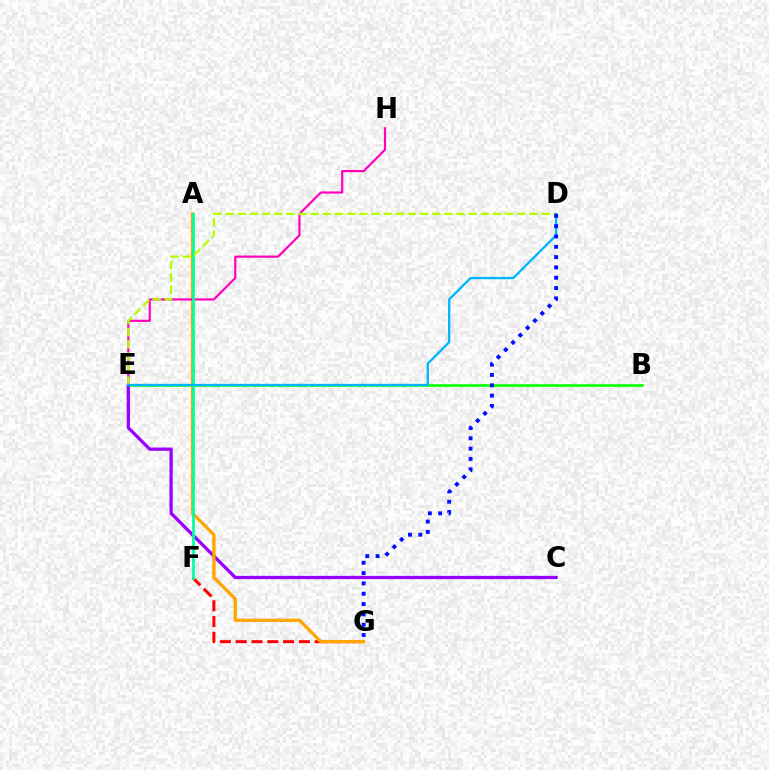{('B', 'E'): [{'color': '#08ff00', 'line_style': 'solid', 'thickness': 1.88}], ('F', 'G'): [{'color': '#ff0000', 'line_style': 'dashed', 'thickness': 2.15}], ('C', 'E'): [{'color': '#9b00ff', 'line_style': 'solid', 'thickness': 2.34}], ('A', 'G'): [{'color': '#ffa500', 'line_style': 'solid', 'thickness': 2.36}], ('E', 'H'): [{'color': '#ff00bd', 'line_style': 'solid', 'thickness': 1.57}], ('A', 'F'): [{'color': '#00ff9d', 'line_style': 'solid', 'thickness': 1.97}], ('D', 'E'): [{'color': '#b3ff00', 'line_style': 'dashed', 'thickness': 1.65}, {'color': '#00b5ff', 'line_style': 'solid', 'thickness': 1.66}], ('D', 'G'): [{'color': '#0010ff', 'line_style': 'dotted', 'thickness': 2.8}]}